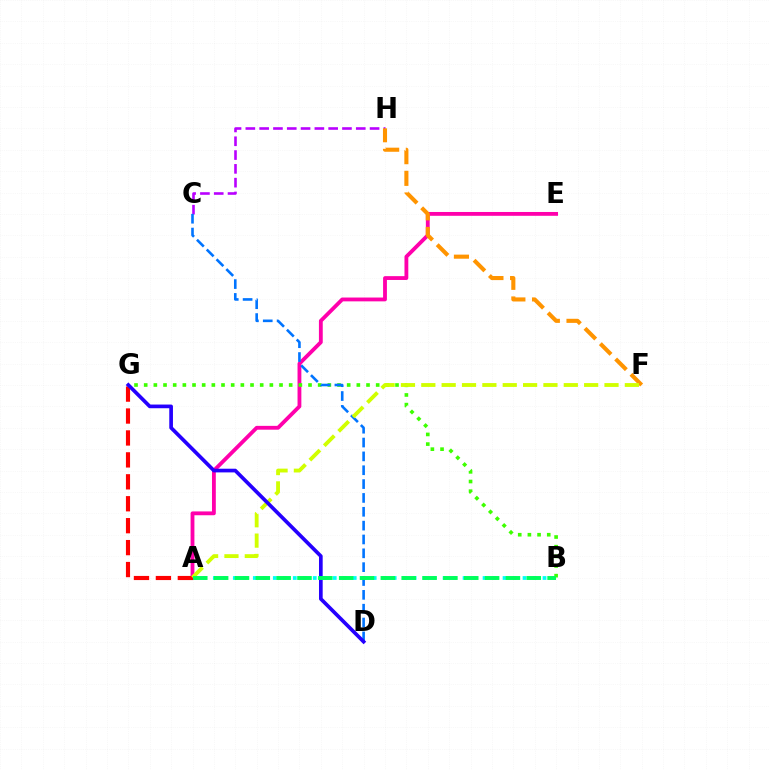{('A', 'B'): [{'color': '#00fff6', 'line_style': 'dotted', 'thickness': 2.71}, {'color': '#00ff5c', 'line_style': 'dashed', 'thickness': 2.83}], ('A', 'E'): [{'color': '#ff00ac', 'line_style': 'solid', 'thickness': 2.76}], ('C', 'H'): [{'color': '#b900ff', 'line_style': 'dashed', 'thickness': 1.88}], ('A', 'G'): [{'color': '#ff0000', 'line_style': 'dashed', 'thickness': 2.98}], ('B', 'G'): [{'color': '#3dff00', 'line_style': 'dotted', 'thickness': 2.63}], ('C', 'D'): [{'color': '#0074ff', 'line_style': 'dashed', 'thickness': 1.88}], ('F', 'H'): [{'color': '#ff9400', 'line_style': 'dashed', 'thickness': 2.94}], ('A', 'F'): [{'color': '#d1ff00', 'line_style': 'dashed', 'thickness': 2.77}], ('D', 'G'): [{'color': '#2500ff', 'line_style': 'solid', 'thickness': 2.65}]}